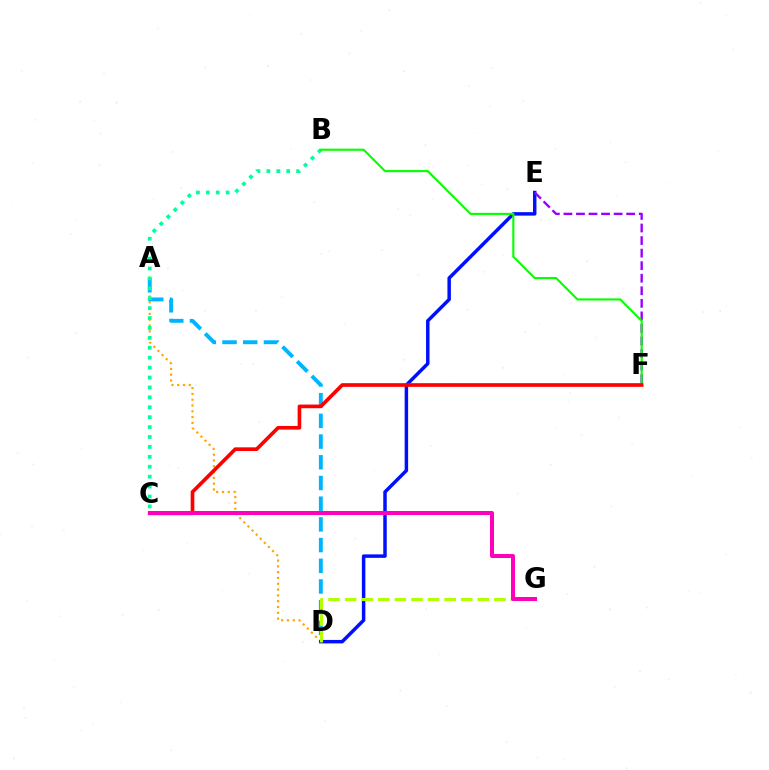{('A', 'D'): [{'color': '#ffa500', 'line_style': 'dotted', 'thickness': 1.58}, {'color': '#00b5ff', 'line_style': 'dashed', 'thickness': 2.81}], ('B', 'C'): [{'color': '#00ff9d', 'line_style': 'dotted', 'thickness': 2.69}], ('D', 'E'): [{'color': '#0010ff', 'line_style': 'solid', 'thickness': 2.5}], ('E', 'F'): [{'color': '#9b00ff', 'line_style': 'dashed', 'thickness': 1.71}], ('D', 'G'): [{'color': '#b3ff00', 'line_style': 'dashed', 'thickness': 2.25}], ('B', 'F'): [{'color': '#08ff00', 'line_style': 'solid', 'thickness': 1.54}], ('C', 'F'): [{'color': '#ff0000', 'line_style': 'solid', 'thickness': 2.64}], ('C', 'G'): [{'color': '#ff00bd', 'line_style': 'solid', 'thickness': 2.87}]}